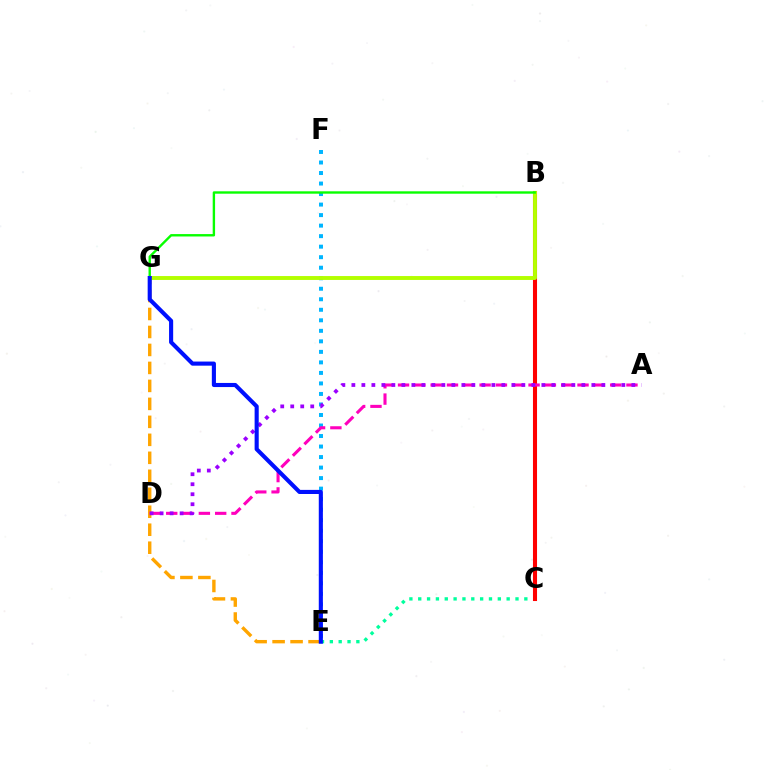{('E', 'F'): [{'color': '#00b5ff', 'line_style': 'dotted', 'thickness': 2.86}], ('C', 'E'): [{'color': '#00ff9d', 'line_style': 'dotted', 'thickness': 2.4}], ('E', 'G'): [{'color': '#ffa500', 'line_style': 'dashed', 'thickness': 2.44}, {'color': '#0010ff', 'line_style': 'solid', 'thickness': 2.96}], ('B', 'C'): [{'color': '#ff0000', 'line_style': 'solid', 'thickness': 2.93}], ('B', 'G'): [{'color': '#b3ff00', 'line_style': 'solid', 'thickness': 2.81}, {'color': '#08ff00', 'line_style': 'solid', 'thickness': 1.72}], ('A', 'D'): [{'color': '#ff00bd', 'line_style': 'dashed', 'thickness': 2.22}, {'color': '#9b00ff', 'line_style': 'dotted', 'thickness': 2.72}]}